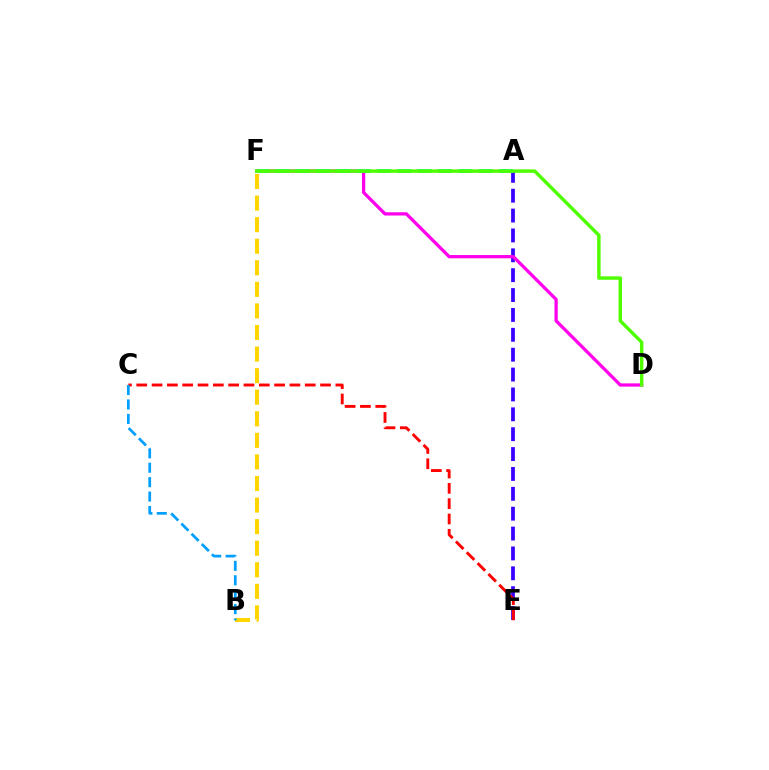{('A', 'E'): [{'color': '#3700ff', 'line_style': 'dashed', 'thickness': 2.7}], ('B', 'F'): [{'color': '#ffd500', 'line_style': 'dashed', 'thickness': 2.93}], ('D', 'F'): [{'color': '#ff00ed', 'line_style': 'solid', 'thickness': 2.35}, {'color': '#4fff00', 'line_style': 'solid', 'thickness': 2.48}], ('A', 'F'): [{'color': '#00ff86', 'line_style': 'dashed', 'thickness': 2.76}], ('C', 'E'): [{'color': '#ff0000', 'line_style': 'dashed', 'thickness': 2.08}], ('B', 'C'): [{'color': '#009eff', 'line_style': 'dashed', 'thickness': 1.96}]}